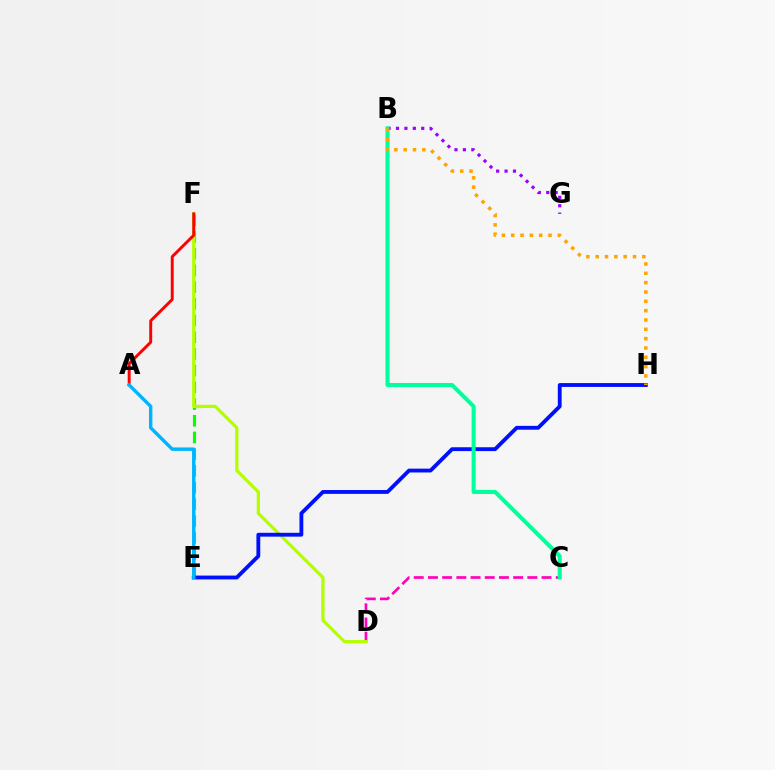{('E', 'F'): [{'color': '#08ff00', 'line_style': 'dashed', 'thickness': 2.27}], ('C', 'D'): [{'color': '#ff00bd', 'line_style': 'dashed', 'thickness': 1.93}], ('D', 'F'): [{'color': '#b3ff00', 'line_style': 'solid', 'thickness': 2.34}], ('E', 'H'): [{'color': '#0010ff', 'line_style': 'solid', 'thickness': 2.77}], ('A', 'F'): [{'color': '#ff0000', 'line_style': 'solid', 'thickness': 2.11}], ('B', 'G'): [{'color': '#9b00ff', 'line_style': 'dotted', 'thickness': 2.29}], ('A', 'E'): [{'color': '#00b5ff', 'line_style': 'solid', 'thickness': 2.46}], ('B', 'C'): [{'color': '#00ff9d', 'line_style': 'solid', 'thickness': 2.92}], ('B', 'H'): [{'color': '#ffa500', 'line_style': 'dotted', 'thickness': 2.53}]}